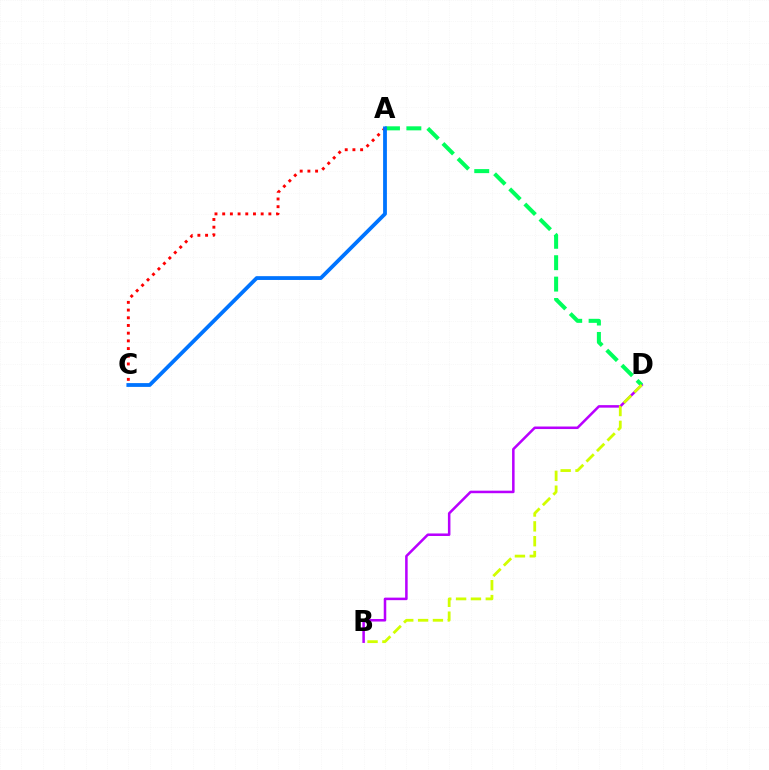{('B', 'D'): [{'color': '#b900ff', 'line_style': 'solid', 'thickness': 1.82}, {'color': '#d1ff00', 'line_style': 'dashed', 'thickness': 2.02}], ('A', 'C'): [{'color': '#ff0000', 'line_style': 'dotted', 'thickness': 2.09}, {'color': '#0074ff', 'line_style': 'solid', 'thickness': 2.74}], ('A', 'D'): [{'color': '#00ff5c', 'line_style': 'dashed', 'thickness': 2.91}]}